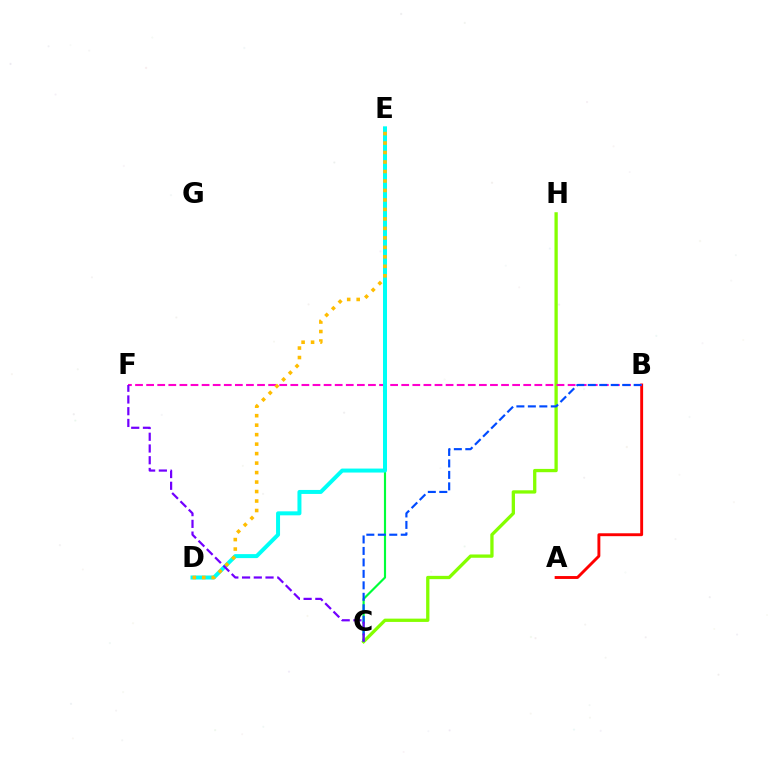{('A', 'B'): [{'color': '#ff0000', 'line_style': 'solid', 'thickness': 2.08}], ('C', 'E'): [{'color': '#00ff39', 'line_style': 'solid', 'thickness': 1.55}], ('C', 'H'): [{'color': '#84ff00', 'line_style': 'solid', 'thickness': 2.37}], ('B', 'F'): [{'color': '#ff00cf', 'line_style': 'dashed', 'thickness': 1.51}], ('B', 'C'): [{'color': '#004bff', 'line_style': 'dashed', 'thickness': 1.56}], ('D', 'E'): [{'color': '#00fff6', 'line_style': 'solid', 'thickness': 2.87}, {'color': '#ffbd00', 'line_style': 'dotted', 'thickness': 2.58}], ('C', 'F'): [{'color': '#7200ff', 'line_style': 'dashed', 'thickness': 1.59}]}